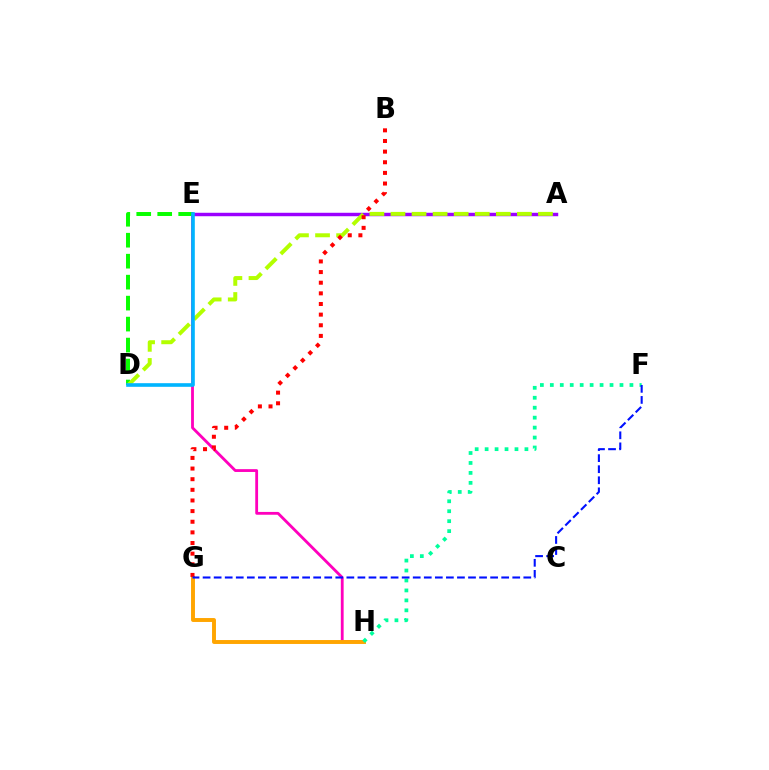{('E', 'H'): [{'color': '#ff00bd', 'line_style': 'solid', 'thickness': 2.03}], ('D', 'E'): [{'color': '#08ff00', 'line_style': 'dashed', 'thickness': 2.85}, {'color': '#00b5ff', 'line_style': 'solid', 'thickness': 2.61}], ('A', 'E'): [{'color': '#9b00ff', 'line_style': 'solid', 'thickness': 2.48}], ('G', 'H'): [{'color': '#ffa500', 'line_style': 'solid', 'thickness': 2.82}], ('A', 'D'): [{'color': '#b3ff00', 'line_style': 'dashed', 'thickness': 2.86}], ('B', 'G'): [{'color': '#ff0000', 'line_style': 'dotted', 'thickness': 2.89}], ('F', 'H'): [{'color': '#00ff9d', 'line_style': 'dotted', 'thickness': 2.7}], ('F', 'G'): [{'color': '#0010ff', 'line_style': 'dashed', 'thickness': 1.5}]}